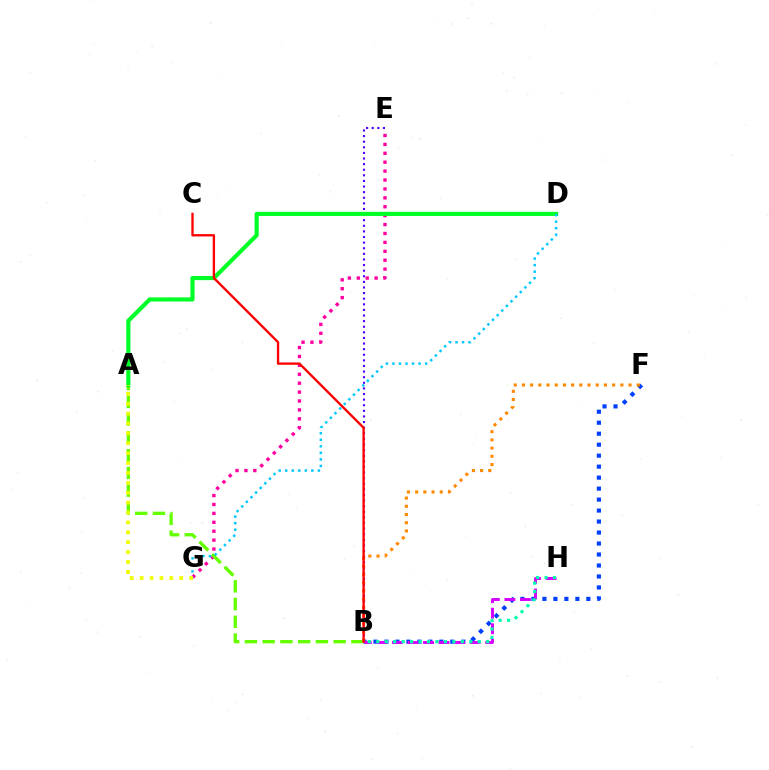{('B', 'F'): [{'color': '#003fff', 'line_style': 'dotted', 'thickness': 2.98}, {'color': '#ff8800', 'line_style': 'dotted', 'thickness': 2.23}], ('B', 'H'): [{'color': '#d600ff', 'line_style': 'dashed', 'thickness': 2.11}, {'color': '#00ffaf', 'line_style': 'dotted', 'thickness': 2.3}], ('E', 'G'): [{'color': '#ff00a0', 'line_style': 'dotted', 'thickness': 2.42}], ('B', 'E'): [{'color': '#4f00ff', 'line_style': 'dotted', 'thickness': 1.52}], ('A', 'B'): [{'color': '#66ff00', 'line_style': 'dashed', 'thickness': 2.41}], ('A', 'D'): [{'color': '#00ff27', 'line_style': 'solid', 'thickness': 2.99}], ('D', 'G'): [{'color': '#00c7ff', 'line_style': 'dotted', 'thickness': 1.78}], ('B', 'C'): [{'color': '#ff0000', 'line_style': 'solid', 'thickness': 1.69}], ('A', 'G'): [{'color': '#eeff00', 'line_style': 'dotted', 'thickness': 2.69}]}